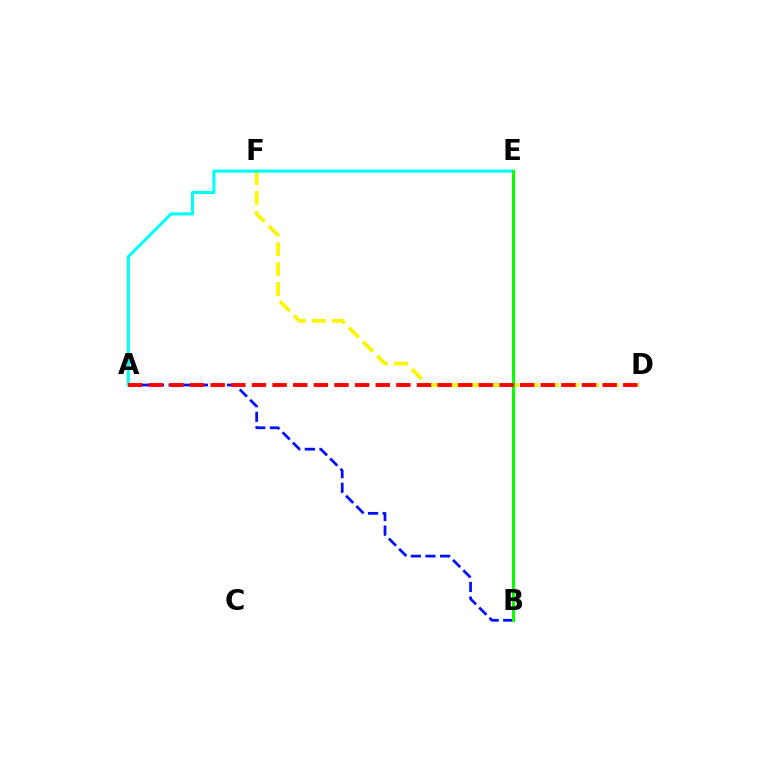{('A', 'B'): [{'color': '#0010ff', 'line_style': 'dashed', 'thickness': 1.98}], ('D', 'F'): [{'color': '#fcf500', 'line_style': 'dashed', 'thickness': 2.71}], ('B', 'E'): [{'color': '#ee00ff', 'line_style': 'solid', 'thickness': 1.87}, {'color': '#08ff00', 'line_style': 'solid', 'thickness': 2.19}], ('A', 'E'): [{'color': '#00fff6', 'line_style': 'solid', 'thickness': 2.23}], ('A', 'D'): [{'color': '#ff0000', 'line_style': 'dashed', 'thickness': 2.8}]}